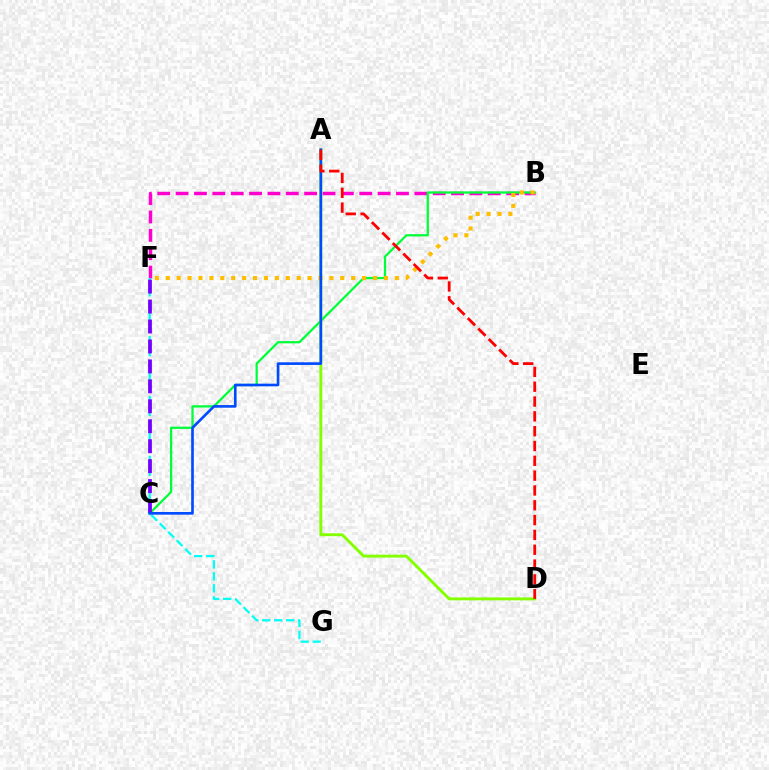{('B', 'F'): [{'color': '#ff00cf', 'line_style': 'dashed', 'thickness': 2.49}, {'color': '#ffbd00', 'line_style': 'dotted', 'thickness': 2.96}], ('B', 'C'): [{'color': '#00ff39', 'line_style': 'solid', 'thickness': 1.63}], ('F', 'G'): [{'color': '#00fff6', 'line_style': 'dashed', 'thickness': 1.63}], ('C', 'F'): [{'color': '#7200ff', 'line_style': 'dashed', 'thickness': 2.71}], ('A', 'D'): [{'color': '#84ff00', 'line_style': 'solid', 'thickness': 2.09}, {'color': '#ff0000', 'line_style': 'dashed', 'thickness': 2.01}], ('A', 'C'): [{'color': '#004bff', 'line_style': 'solid', 'thickness': 1.91}]}